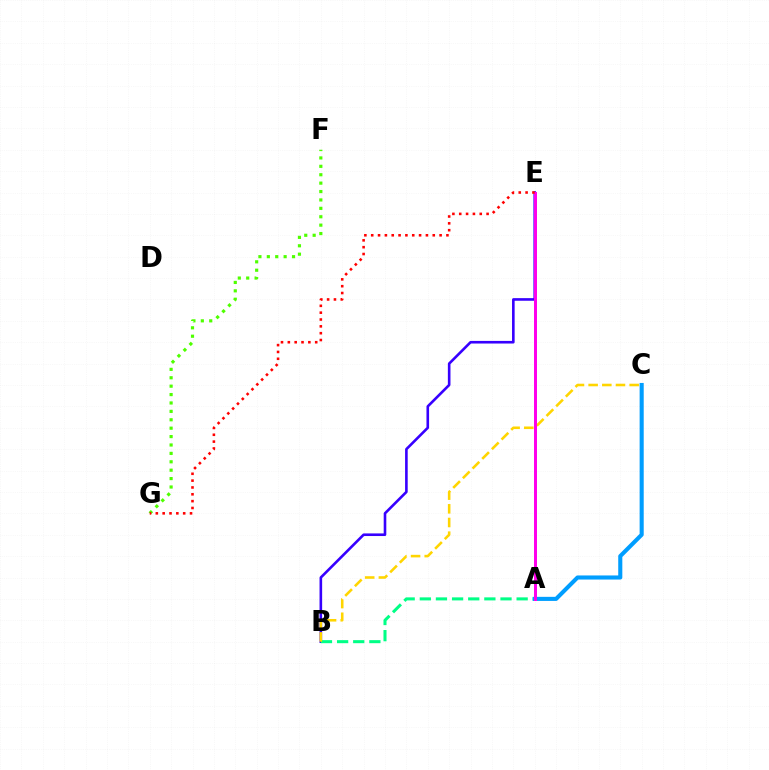{('B', 'E'): [{'color': '#3700ff', 'line_style': 'solid', 'thickness': 1.88}], ('A', 'B'): [{'color': '#00ff86', 'line_style': 'dashed', 'thickness': 2.19}], ('F', 'G'): [{'color': '#4fff00', 'line_style': 'dotted', 'thickness': 2.28}], ('A', 'C'): [{'color': '#009eff', 'line_style': 'solid', 'thickness': 2.95}], ('B', 'C'): [{'color': '#ffd500', 'line_style': 'dashed', 'thickness': 1.86}], ('A', 'E'): [{'color': '#ff00ed', 'line_style': 'solid', 'thickness': 2.15}], ('E', 'G'): [{'color': '#ff0000', 'line_style': 'dotted', 'thickness': 1.86}]}